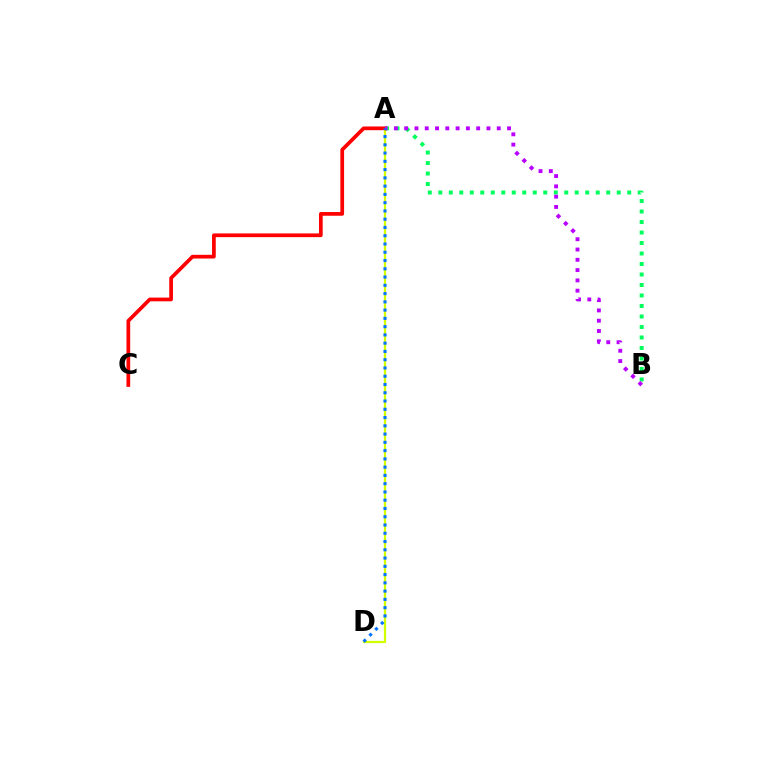{('A', 'D'): [{'color': '#d1ff00', 'line_style': 'solid', 'thickness': 1.61}, {'color': '#0074ff', 'line_style': 'dotted', 'thickness': 2.25}], ('A', 'B'): [{'color': '#00ff5c', 'line_style': 'dotted', 'thickness': 2.85}, {'color': '#b900ff', 'line_style': 'dotted', 'thickness': 2.8}], ('A', 'C'): [{'color': '#ff0000', 'line_style': 'solid', 'thickness': 2.68}]}